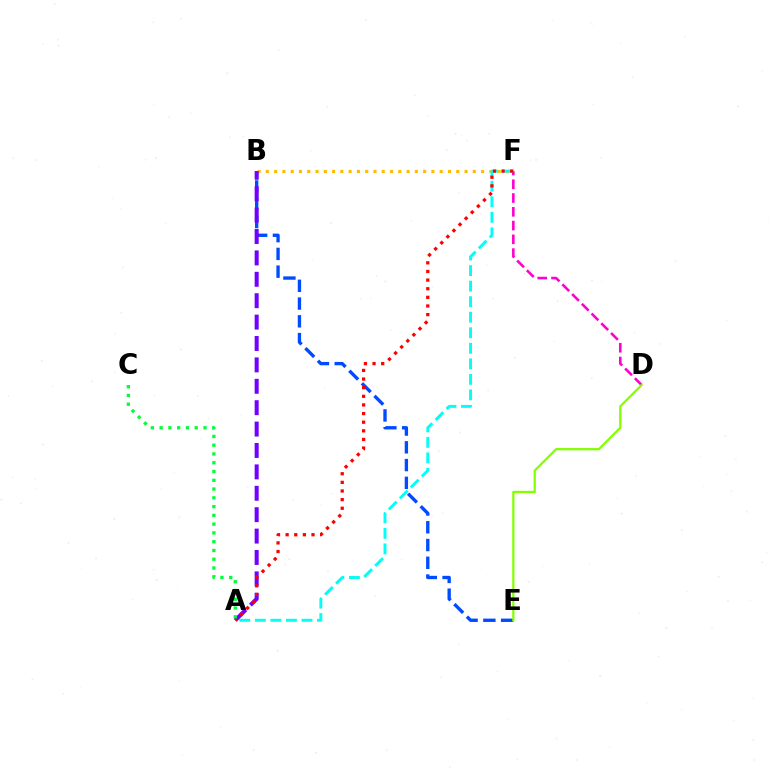{('D', 'F'): [{'color': '#ff00cf', 'line_style': 'dashed', 'thickness': 1.87}], ('B', 'E'): [{'color': '#004bff', 'line_style': 'dashed', 'thickness': 2.41}], ('B', 'F'): [{'color': '#ffbd00', 'line_style': 'dotted', 'thickness': 2.25}], ('A', 'F'): [{'color': '#00fff6', 'line_style': 'dashed', 'thickness': 2.11}, {'color': '#ff0000', 'line_style': 'dotted', 'thickness': 2.34}], ('A', 'B'): [{'color': '#7200ff', 'line_style': 'dashed', 'thickness': 2.91}], ('A', 'C'): [{'color': '#00ff39', 'line_style': 'dotted', 'thickness': 2.38}], ('D', 'E'): [{'color': '#84ff00', 'line_style': 'solid', 'thickness': 1.61}]}